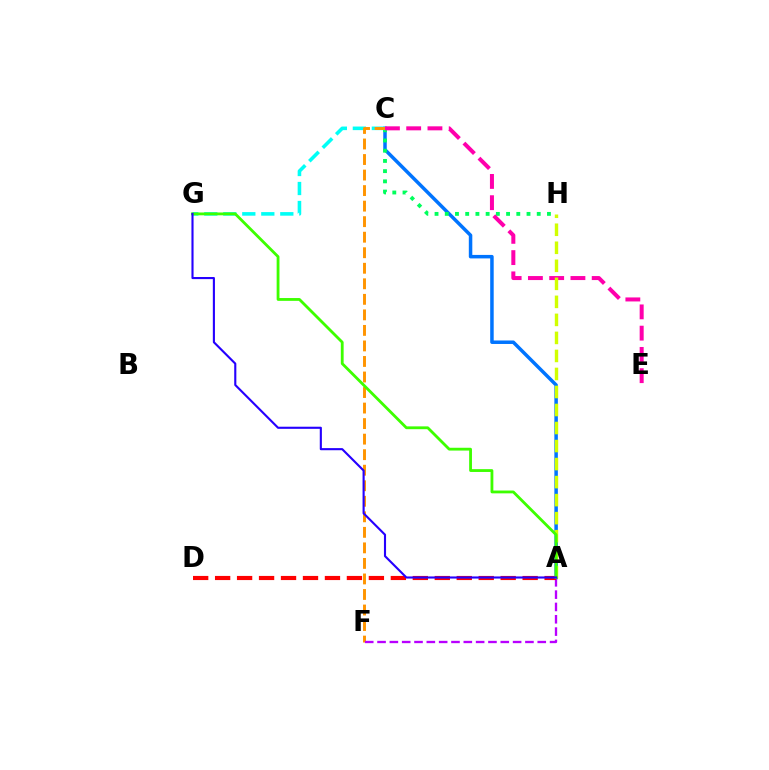{('A', 'C'): [{'color': '#0074ff', 'line_style': 'solid', 'thickness': 2.52}], ('C', 'H'): [{'color': '#00ff5c', 'line_style': 'dotted', 'thickness': 2.78}], ('C', 'G'): [{'color': '#00fff6', 'line_style': 'dashed', 'thickness': 2.58}], ('C', 'F'): [{'color': '#ff9400', 'line_style': 'dashed', 'thickness': 2.11}], ('A', 'F'): [{'color': '#b900ff', 'line_style': 'dashed', 'thickness': 1.67}], ('C', 'E'): [{'color': '#ff00ac', 'line_style': 'dashed', 'thickness': 2.89}], ('A', 'D'): [{'color': '#ff0000', 'line_style': 'dashed', 'thickness': 2.98}], ('A', 'H'): [{'color': '#d1ff00', 'line_style': 'dashed', 'thickness': 2.45}], ('A', 'G'): [{'color': '#3dff00', 'line_style': 'solid', 'thickness': 2.03}, {'color': '#2500ff', 'line_style': 'solid', 'thickness': 1.52}]}